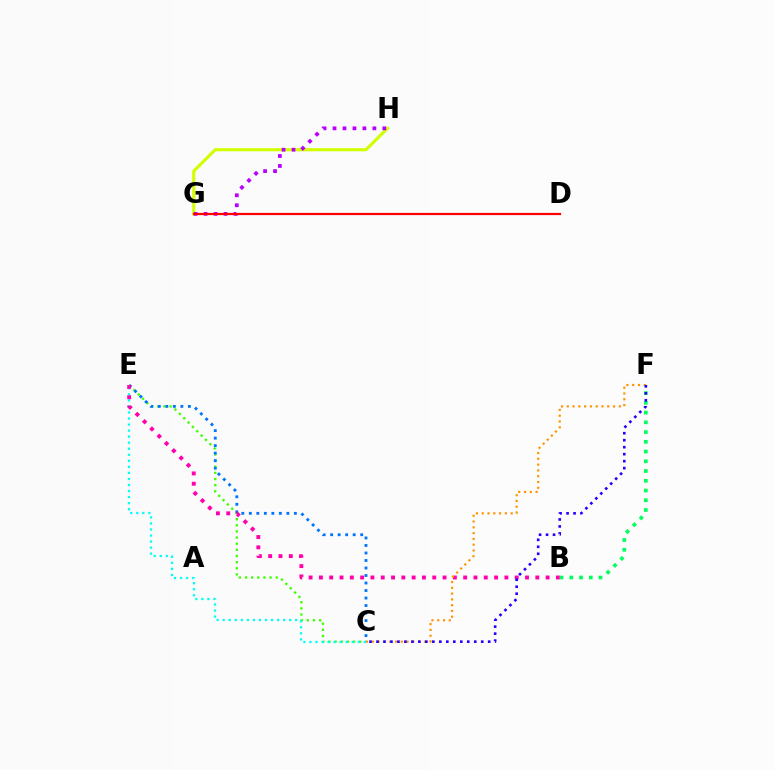{('G', 'H'): [{'color': '#d1ff00', 'line_style': 'solid', 'thickness': 2.25}, {'color': '#b900ff', 'line_style': 'dotted', 'thickness': 2.71}], ('C', 'E'): [{'color': '#3dff00', 'line_style': 'dotted', 'thickness': 1.67}, {'color': '#0074ff', 'line_style': 'dotted', 'thickness': 2.04}, {'color': '#00fff6', 'line_style': 'dotted', 'thickness': 1.64}], ('B', 'F'): [{'color': '#00ff5c', 'line_style': 'dotted', 'thickness': 2.65}], ('B', 'E'): [{'color': '#ff00ac', 'line_style': 'dotted', 'thickness': 2.8}], ('D', 'G'): [{'color': '#ff0000', 'line_style': 'solid', 'thickness': 1.59}], ('C', 'F'): [{'color': '#ff9400', 'line_style': 'dotted', 'thickness': 1.57}, {'color': '#2500ff', 'line_style': 'dotted', 'thickness': 1.9}]}